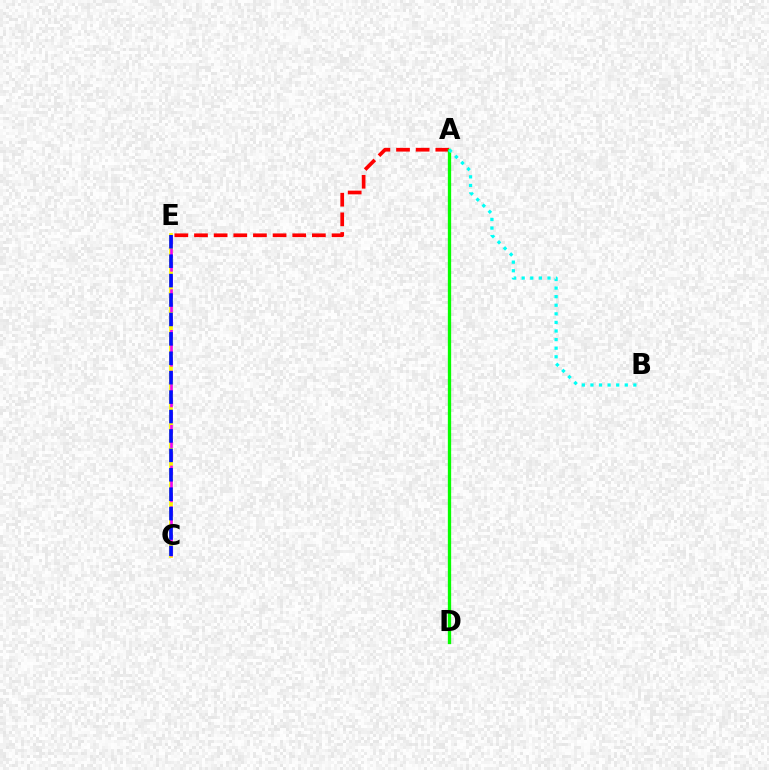{('A', 'E'): [{'color': '#ff0000', 'line_style': 'dashed', 'thickness': 2.67}], ('C', 'E'): [{'color': '#fcf500', 'line_style': 'solid', 'thickness': 2.7}, {'color': '#ee00ff', 'line_style': 'dashed', 'thickness': 1.84}, {'color': '#0010ff', 'line_style': 'dashed', 'thickness': 2.64}], ('A', 'D'): [{'color': '#08ff00', 'line_style': 'solid', 'thickness': 2.38}], ('A', 'B'): [{'color': '#00fff6', 'line_style': 'dotted', 'thickness': 2.33}]}